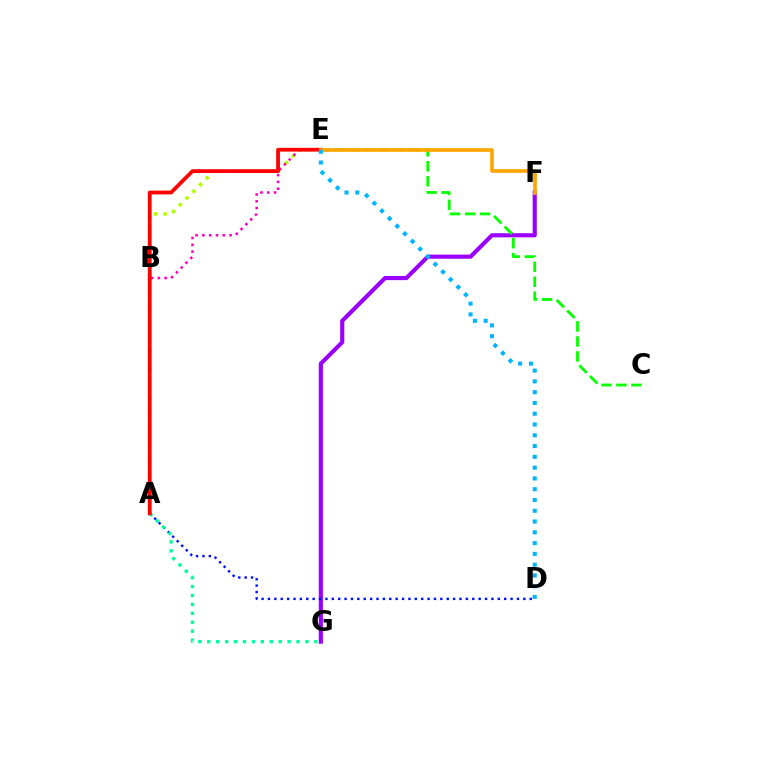{('F', 'G'): [{'color': '#9b00ff', 'line_style': 'solid', 'thickness': 2.98}], ('A', 'E'): [{'color': '#b3ff00', 'line_style': 'dotted', 'thickness': 2.58}, {'color': '#ff00bd', 'line_style': 'dotted', 'thickness': 1.85}, {'color': '#ff0000', 'line_style': 'solid', 'thickness': 2.72}], ('A', 'D'): [{'color': '#0010ff', 'line_style': 'dotted', 'thickness': 1.73}], ('C', 'E'): [{'color': '#08ff00', 'line_style': 'dashed', 'thickness': 2.04}], ('A', 'G'): [{'color': '#00ff9d', 'line_style': 'dotted', 'thickness': 2.42}], ('E', 'F'): [{'color': '#ffa500', 'line_style': 'solid', 'thickness': 2.63}], ('D', 'E'): [{'color': '#00b5ff', 'line_style': 'dotted', 'thickness': 2.93}]}